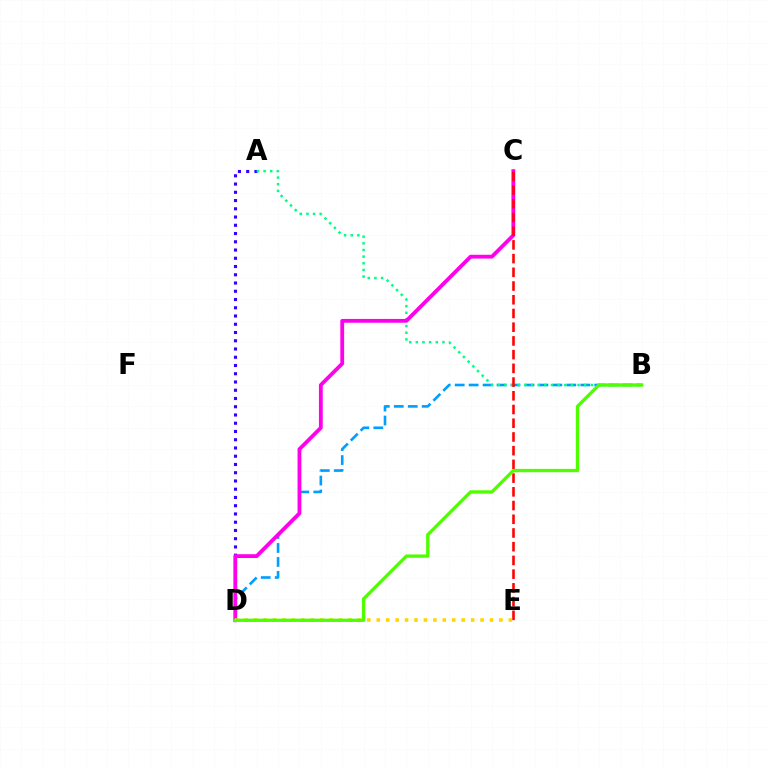{('A', 'D'): [{'color': '#3700ff', 'line_style': 'dotted', 'thickness': 2.24}], ('B', 'D'): [{'color': '#009eff', 'line_style': 'dashed', 'thickness': 1.9}, {'color': '#4fff00', 'line_style': 'solid', 'thickness': 2.4}], ('A', 'B'): [{'color': '#00ff86', 'line_style': 'dotted', 'thickness': 1.81}], ('C', 'D'): [{'color': '#ff00ed', 'line_style': 'solid', 'thickness': 2.74}], ('C', 'E'): [{'color': '#ff0000', 'line_style': 'dashed', 'thickness': 1.86}], ('D', 'E'): [{'color': '#ffd500', 'line_style': 'dotted', 'thickness': 2.56}]}